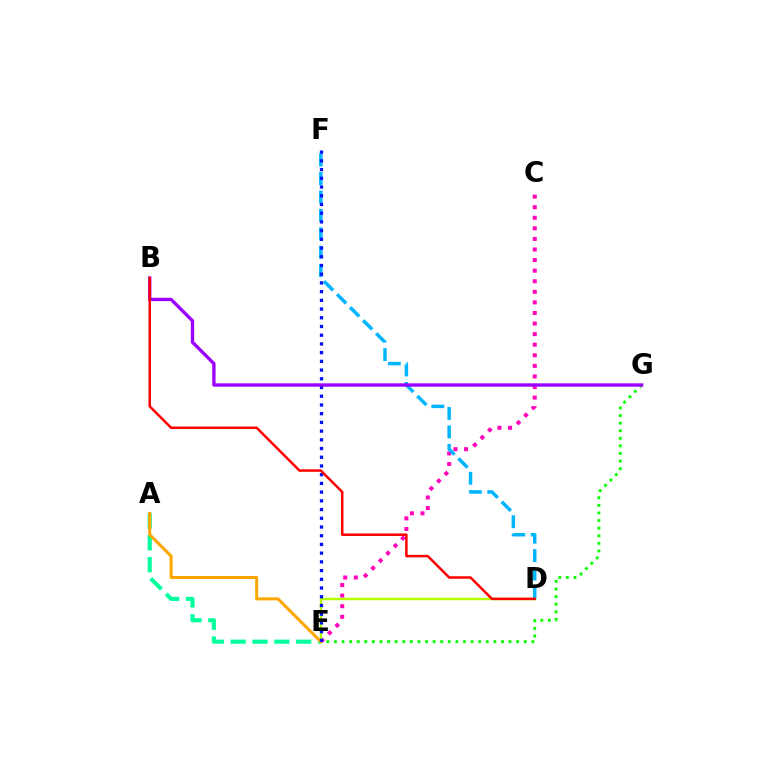{('C', 'E'): [{'color': '#ff00bd', 'line_style': 'dotted', 'thickness': 2.87}], ('A', 'E'): [{'color': '#00ff9d', 'line_style': 'dashed', 'thickness': 2.97}, {'color': '#ffa500', 'line_style': 'solid', 'thickness': 2.17}], ('D', 'E'): [{'color': '#b3ff00', 'line_style': 'solid', 'thickness': 1.77}], ('D', 'F'): [{'color': '#00b5ff', 'line_style': 'dashed', 'thickness': 2.5}], ('E', 'G'): [{'color': '#08ff00', 'line_style': 'dotted', 'thickness': 2.06}], ('E', 'F'): [{'color': '#0010ff', 'line_style': 'dotted', 'thickness': 2.37}], ('B', 'G'): [{'color': '#9b00ff', 'line_style': 'solid', 'thickness': 2.42}], ('B', 'D'): [{'color': '#ff0000', 'line_style': 'solid', 'thickness': 1.8}]}